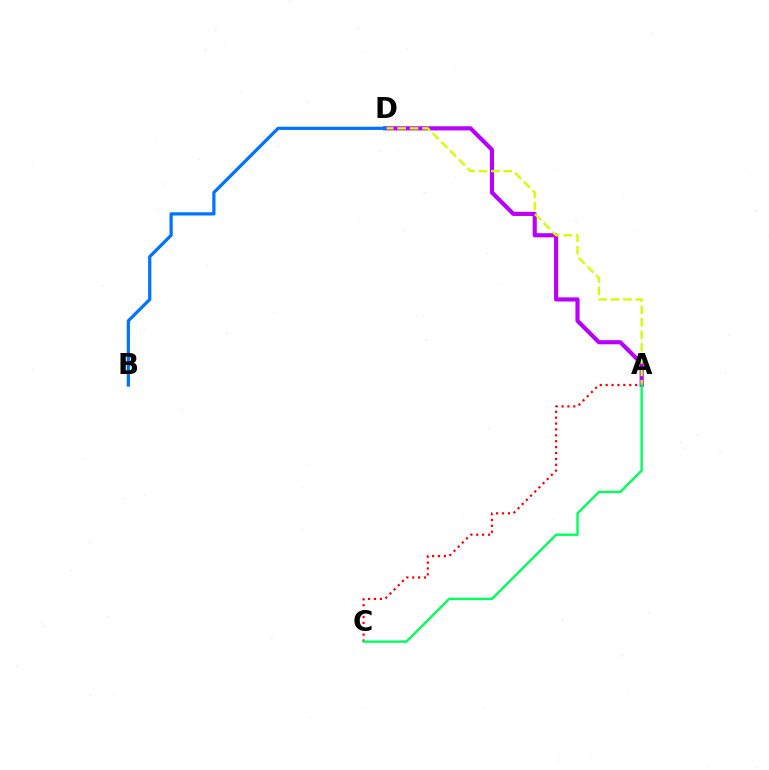{('A', 'D'): [{'color': '#b900ff', 'line_style': 'solid', 'thickness': 2.98}, {'color': '#d1ff00', 'line_style': 'dashed', 'thickness': 1.68}], ('B', 'D'): [{'color': '#0074ff', 'line_style': 'solid', 'thickness': 2.32}], ('A', 'C'): [{'color': '#ff0000', 'line_style': 'dotted', 'thickness': 1.6}, {'color': '#00ff5c', 'line_style': 'solid', 'thickness': 1.71}]}